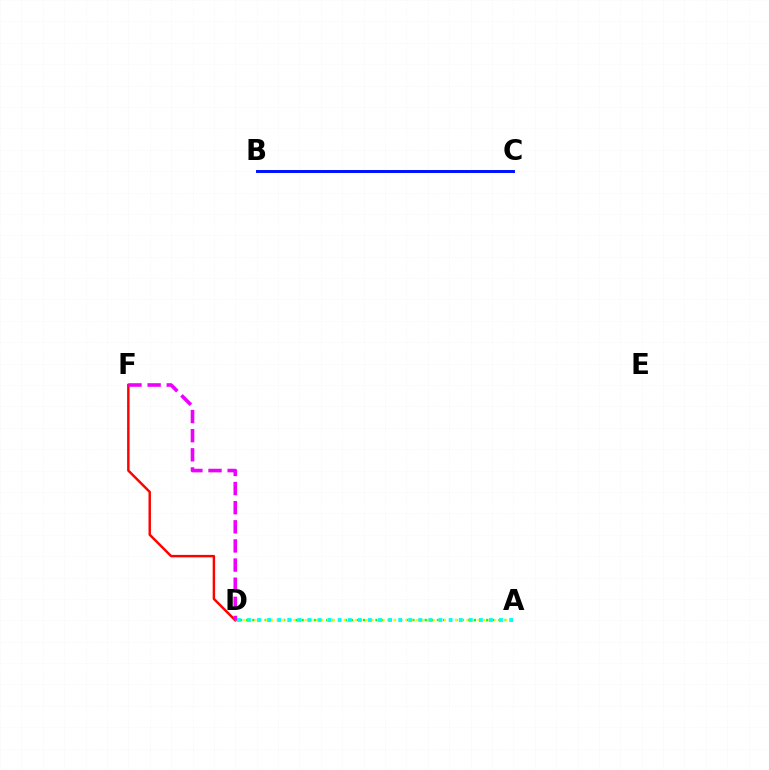{('D', 'F'): [{'color': '#ff0000', 'line_style': 'solid', 'thickness': 1.76}, {'color': '#ee00ff', 'line_style': 'dashed', 'thickness': 2.6}], ('A', 'D'): [{'color': '#08ff00', 'line_style': 'dotted', 'thickness': 1.67}, {'color': '#fcf500', 'line_style': 'dotted', 'thickness': 1.51}, {'color': '#00fff6', 'line_style': 'dotted', 'thickness': 2.74}], ('B', 'C'): [{'color': '#0010ff', 'line_style': 'solid', 'thickness': 2.12}]}